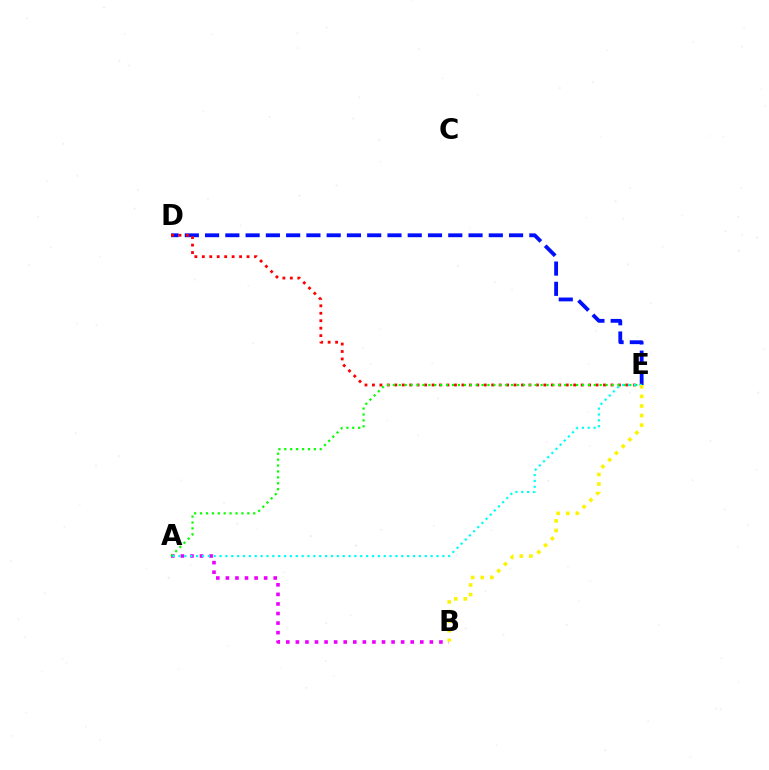{('A', 'B'): [{'color': '#ee00ff', 'line_style': 'dotted', 'thickness': 2.6}], ('D', 'E'): [{'color': '#0010ff', 'line_style': 'dashed', 'thickness': 2.75}, {'color': '#ff0000', 'line_style': 'dotted', 'thickness': 2.03}], ('A', 'E'): [{'color': '#08ff00', 'line_style': 'dotted', 'thickness': 1.61}, {'color': '#00fff6', 'line_style': 'dotted', 'thickness': 1.59}], ('B', 'E'): [{'color': '#fcf500', 'line_style': 'dotted', 'thickness': 2.6}]}